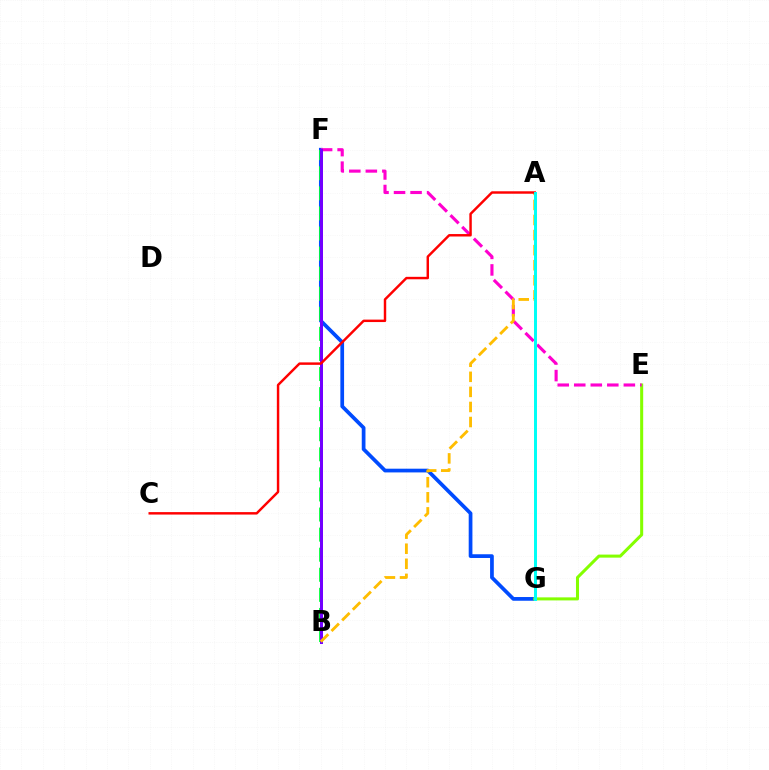{('F', 'G'): [{'color': '#004bff', 'line_style': 'solid', 'thickness': 2.68}], ('E', 'G'): [{'color': '#84ff00', 'line_style': 'solid', 'thickness': 2.19}], ('B', 'F'): [{'color': '#00ff39', 'line_style': 'dashed', 'thickness': 2.73}, {'color': '#7200ff', 'line_style': 'solid', 'thickness': 2.15}], ('E', 'F'): [{'color': '#ff00cf', 'line_style': 'dashed', 'thickness': 2.25}], ('A', 'B'): [{'color': '#ffbd00', 'line_style': 'dashed', 'thickness': 2.05}], ('A', 'C'): [{'color': '#ff0000', 'line_style': 'solid', 'thickness': 1.76}], ('A', 'G'): [{'color': '#00fff6', 'line_style': 'solid', 'thickness': 2.14}]}